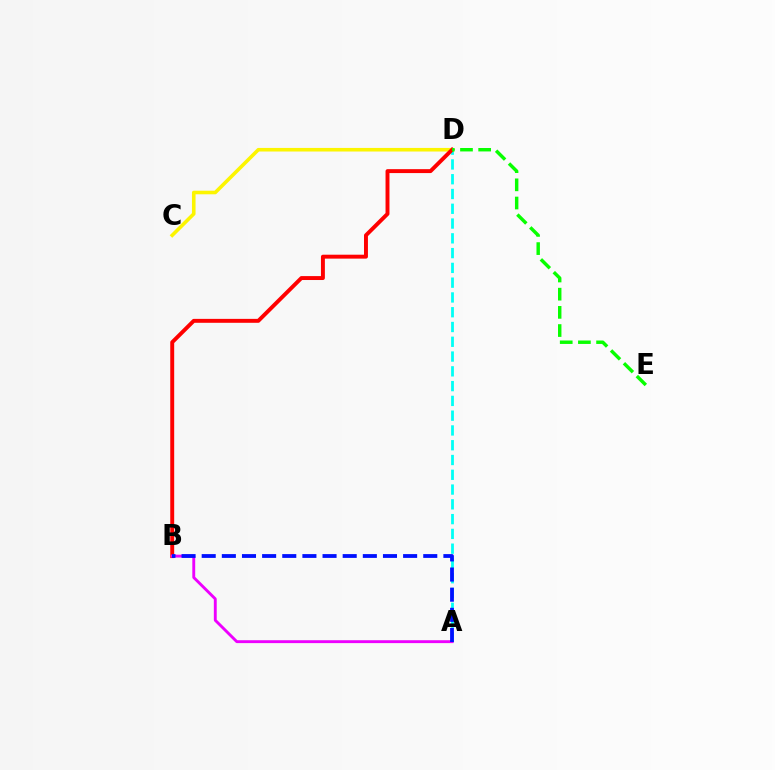{('A', 'D'): [{'color': '#00fff6', 'line_style': 'dashed', 'thickness': 2.01}], ('C', 'D'): [{'color': '#fcf500', 'line_style': 'solid', 'thickness': 2.58}], ('B', 'D'): [{'color': '#ff0000', 'line_style': 'solid', 'thickness': 2.83}], ('A', 'B'): [{'color': '#ee00ff', 'line_style': 'solid', 'thickness': 2.08}, {'color': '#0010ff', 'line_style': 'dashed', 'thickness': 2.74}], ('D', 'E'): [{'color': '#08ff00', 'line_style': 'dashed', 'thickness': 2.47}]}